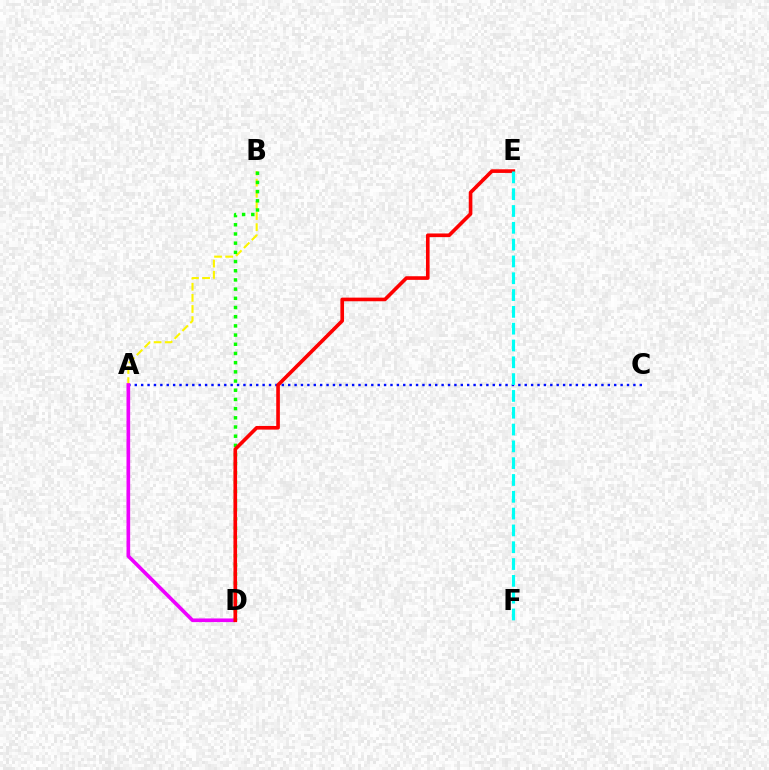{('A', 'C'): [{'color': '#0010ff', 'line_style': 'dotted', 'thickness': 1.74}], ('A', 'B'): [{'color': '#fcf500', 'line_style': 'dashed', 'thickness': 1.51}], ('B', 'D'): [{'color': '#08ff00', 'line_style': 'dotted', 'thickness': 2.5}], ('A', 'D'): [{'color': '#ee00ff', 'line_style': 'solid', 'thickness': 2.63}], ('D', 'E'): [{'color': '#ff0000', 'line_style': 'solid', 'thickness': 2.61}], ('E', 'F'): [{'color': '#00fff6', 'line_style': 'dashed', 'thickness': 2.28}]}